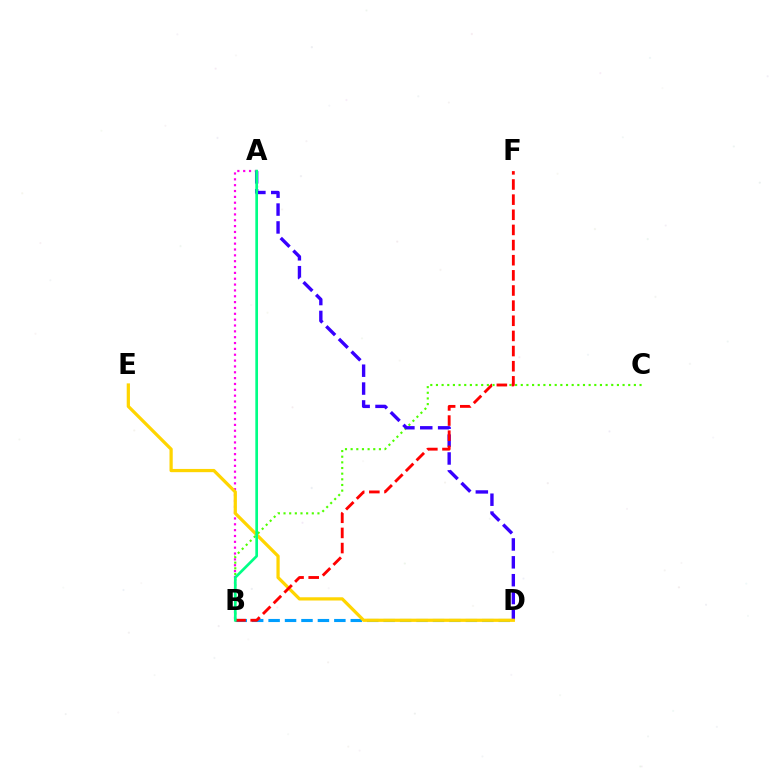{('B', 'D'): [{'color': '#009eff', 'line_style': 'dashed', 'thickness': 2.23}], ('A', 'B'): [{'color': '#ff00ed', 'line_style': 'dotted', 'thickness': 1.59}, {'color': '#00ff86', 'line_style': 'solid', 'thickness': 1.94}], ('B', 'C'): [{'color': '#4fff00', 'line_style': 'dotted', 'thickness': 1.54}], ('A', 'D'): [{'color': '#3700ff', 'line_style': 'dashed', 'thickness': 2.43}], ('D', 'E'): [{'color': '#ffd500', 'line_style': 'solid', 'thickness': 2.33}], ('B', 'F'): [{'color': '#ff0000', 'line_style': 'dashed', 'thickness': 2.06}]}